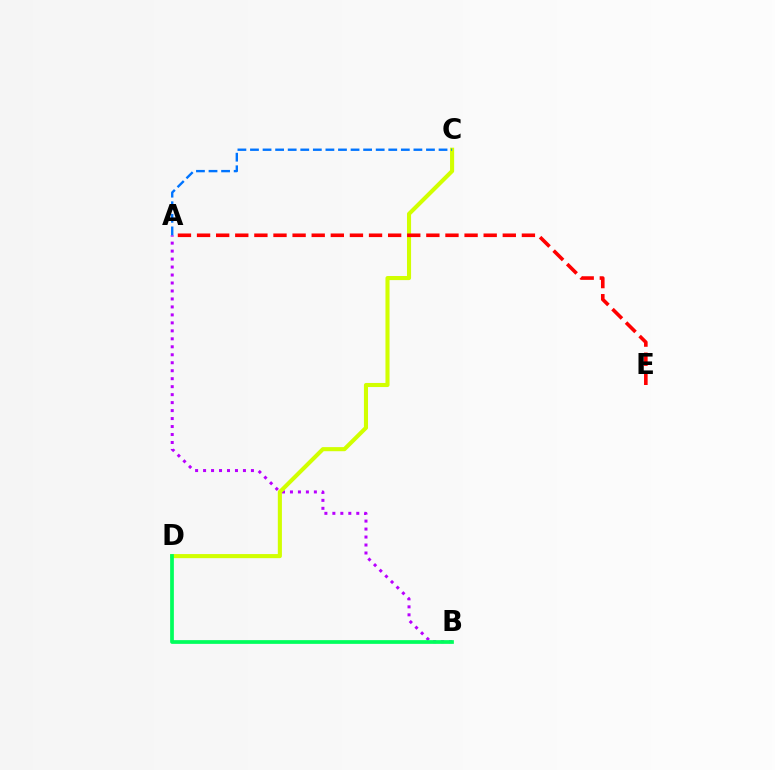{('A', 'B'): [{'color': '#b900ff', 'line_style': 'dotted', 'thickness': 2.17}], ('C', 'D'): [{'color': '#d1ff00', 'line_style': 'solid', 'thickness': 2.94}], ('A', 'E'): [{'color': '#ff0000', 'line_style': 'dashed', 'thickness': 2.6}], ('B', 'D'): [{'color': '#00ff5c', 'line_style': 'solid', 'thickness': 2.69}], ('A', 'C'): [{'color': '#0074ff', 'line_style': 'dashed', 'thickness': 1.71}]}